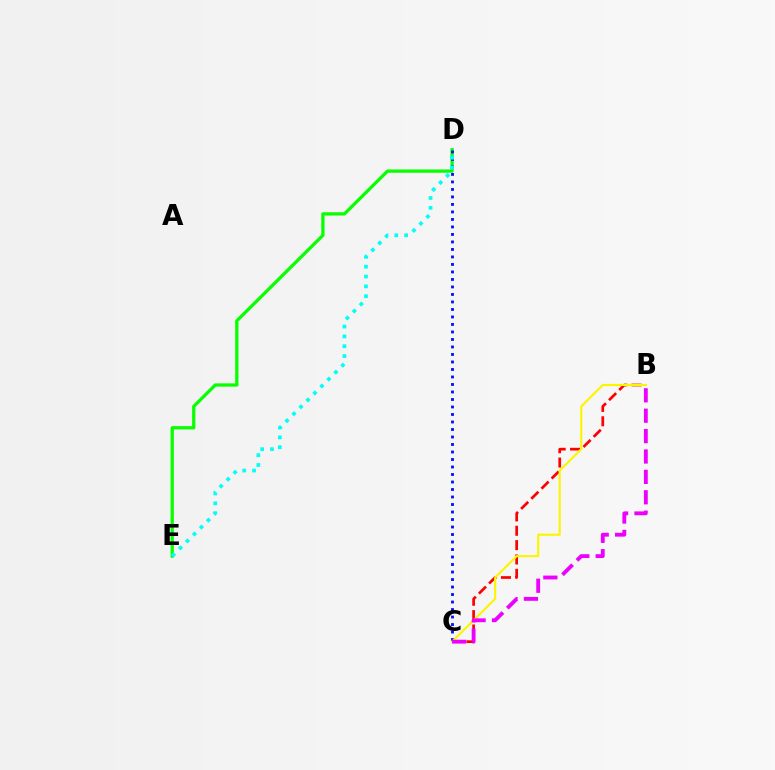{('D', 'E'): [{'color': '#08ff00', 'line_style': 'solid', 'thickness': 2.36}, {'color': '#00fff6', 'line_style': 'dotted', 'thickness': 2.67}], ('C', 'D'): [{'color': '#0010ff', 'line_style': 'dotted', 'thickness': 2.04}], ('B', 'C'): [{'color': '#ff0000', 'line_style': 'dashed', 'thickness': 1.95}, {'color': '#fcf500', 'line_style': 'solid', 'thickness': 1.53}, {'color': '#ee00ff', 'line_style': 'dashed', 'thickness': 2.77}]}